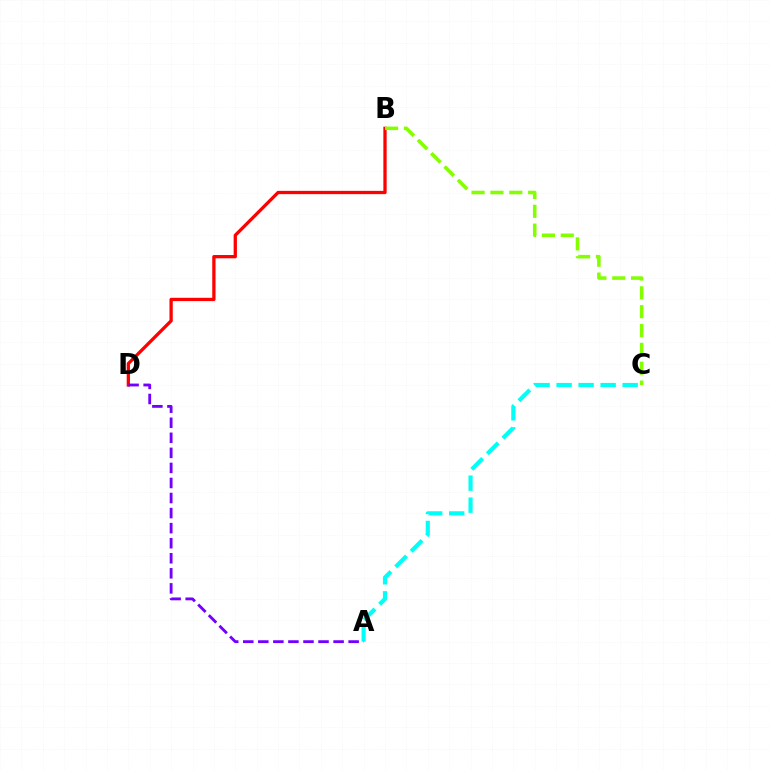{('A', 'C'): [{'color': '#00fff6', 'line_style': 'dashed', 'thickness': 2.99}], ('B', 'D'): [{'color': '#ff0000', 'line_style': 'solid', 'thickness': 2.36}], ('B', 'C'): [{'color': '#84ff00', 'line_style': 'dashed', 'thickness': 2.56}], ('A', 'D'): [{'color': '#7200ff', 'line_style': 'dashed', 'thickness': 2.05}]}